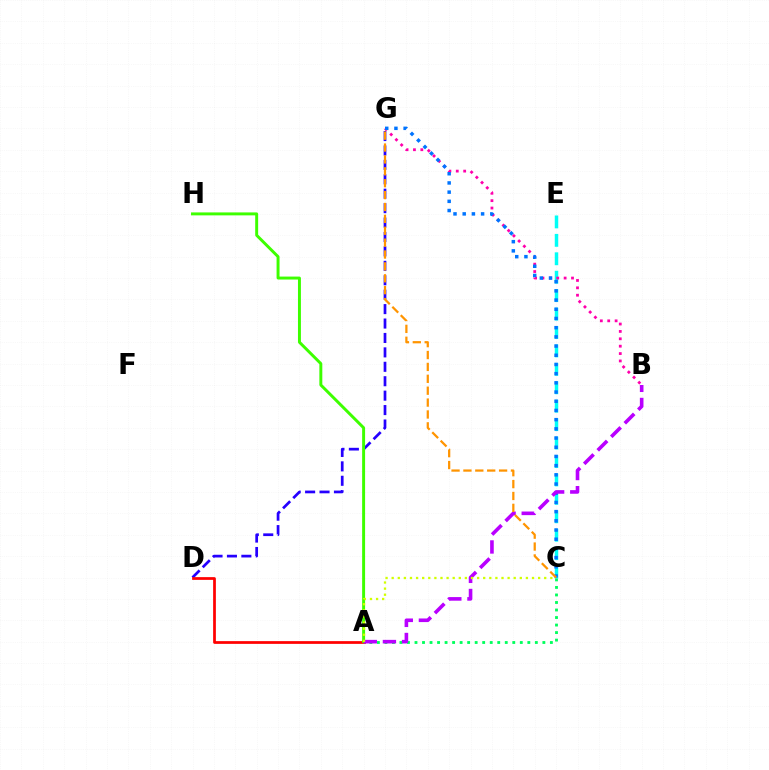{('D', 'G'): [{'color': '#2500ff', 'line_style': 'dashed', 'thickness': 1.96}], ('C', 'E'): [{'color': '#00fff6', 'line_style': 'dashed', 'thickness': 2.5}], ('A', 'D'): [{'color': '#ff0000', 'line_style': 'solid', 'thickness': 1.97}], ('B', 'G'): [{'color': '#ff00ac', 'line_style': 'dotted', 'thickness': 2.01}], ('A', 'H'): [{'color': '#3dff00', 'line_style': 'solid', 'thickness': 2.12}], ('C', 'G'): [{'color': '#0074ff', 'line_style': 'dotted', 'thickness': 2.5}, {'color': '#ff9400', 'line_style': 'dashed', 'thickness': 1.61}], ('A', 'C'): [{'color': '#00ff5c', 'line_style': 'dotted', 'thickness': 2.04}, {'color': '#d1ff00', 'line_style': 'dotted', 'thickness': 1.66}], ('A', 'B'): [{'color': '#b900ff', 'line_style': 'dashed', 'thickness': 2.6}]}